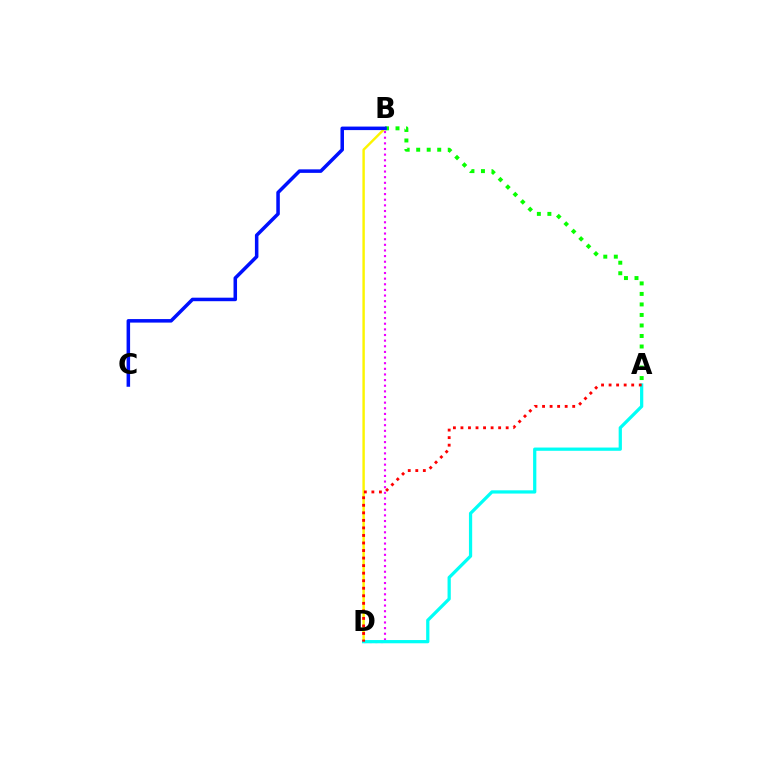{('B', 'D'): [{'color': '#fcf500', 'line_style': 'solid', 'thickness': 1.75}, {'color': '#ee00ff', 'line_style': 'dotted', 'thickness': 1.53}], ('A', 'D'): [{'color': '#00fff6', 'line_style': 'solid', 'thickness': 2.33}, {'color': '#ff0000', 'line_style': 'dotted', 'thickness': 2.05}], ('A', 'B'): [{'color': '#08ff00', 'line_style': 'dotted', 'thickness': 2.86}], ('B', 'C'): [{'color': '#0010ff', 'line_style': 'solid', 'thickness': 2.54}]}